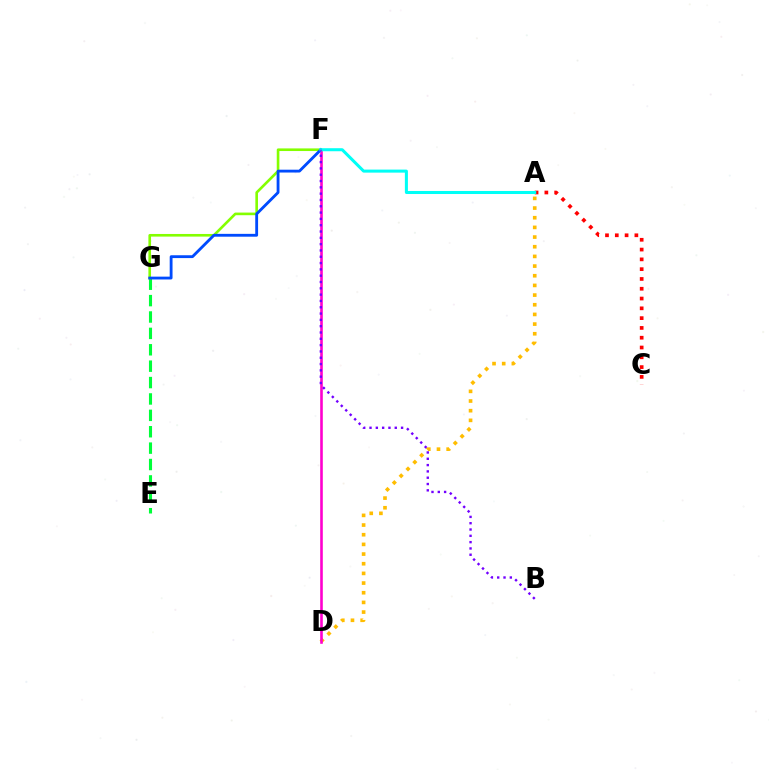{('E', 'G'): [{'color': '#00ff39', 'line_style': 'dashed', 'thickness': 2.23}], ('A', 'C'): [{'color': '#ff0000', 'line_style': 'dotted', 'thickness': 2.66}], ('A', 'D'): [{'color': '#ffbd00', 'line_style': 'dotted', 'thickness': 2.63}], ('F', 'G'): [{'color': '#84ff00', 'line_style': 'solid', 'thickness': 1.89}, {'color': '#004bff', 'line_style': 'solid', 'thickness': 2.04}], ('D', 'F'): [{'color': '#ff00cf', 'line_style': 'solid', 'thickness': 1.88}], ('A', 'F'): [{'color': '#00fff6', 'line_style': 'solid', 'thickness': 2.18}], ('B', 'F'): [{'color': '#7200ff', 'line_style': 'dotted', 'thickness': 1.71}]}